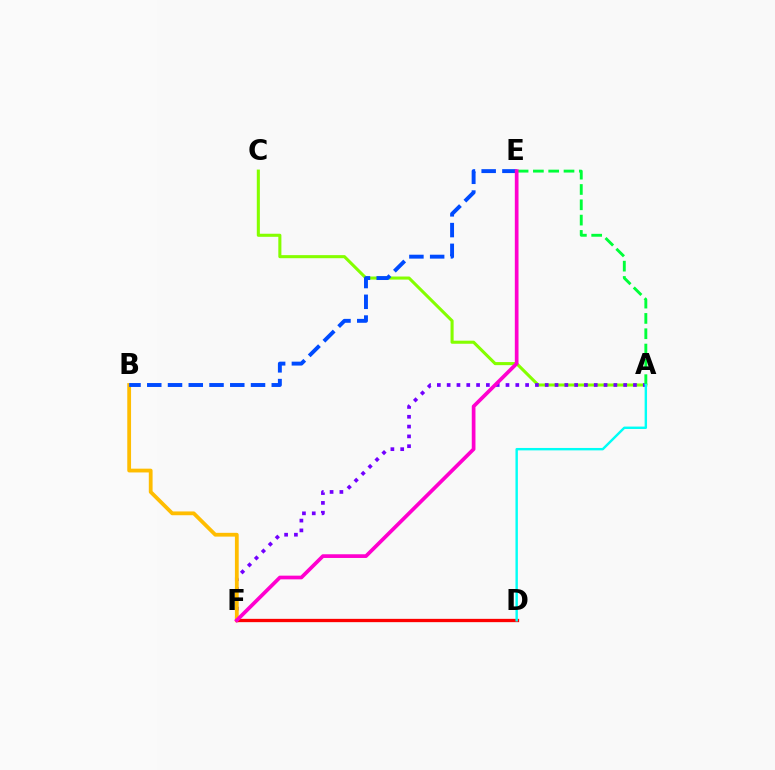{('A', 'C'): [{'color': '#84ff00', 'line_style': 'solid', 'thickness': 2.21}], ('A', 'F'): [{'color': '#7200ff', 'line_style': 'dotted', 'thickness': 2.66}], ('B', 'F'): [{'color': '#ffbd00', 'line_style': 'solid', 'thickness': 2.73}], ('B', 'E'): [{'color': '#004bff', 'line_style': 'dashed', 'thickness': 2.82}], ('D', 'F'): [{'color': '#ff0000', 'line_style': 'solid', 'thickness': 2.37}], ('A', 'E'): [{'color': '#00ff39', 'line_style': 'dashed', 'thickness': 2.08}], ('E', 'F'): [{'color': '#ff00cf', 'line_style': 'solid', 'thickness': 2.67}], ('A', 'D'): [{'color': '#00fff6', 'line_style': 'solid', 'thickness': 1.74}]}